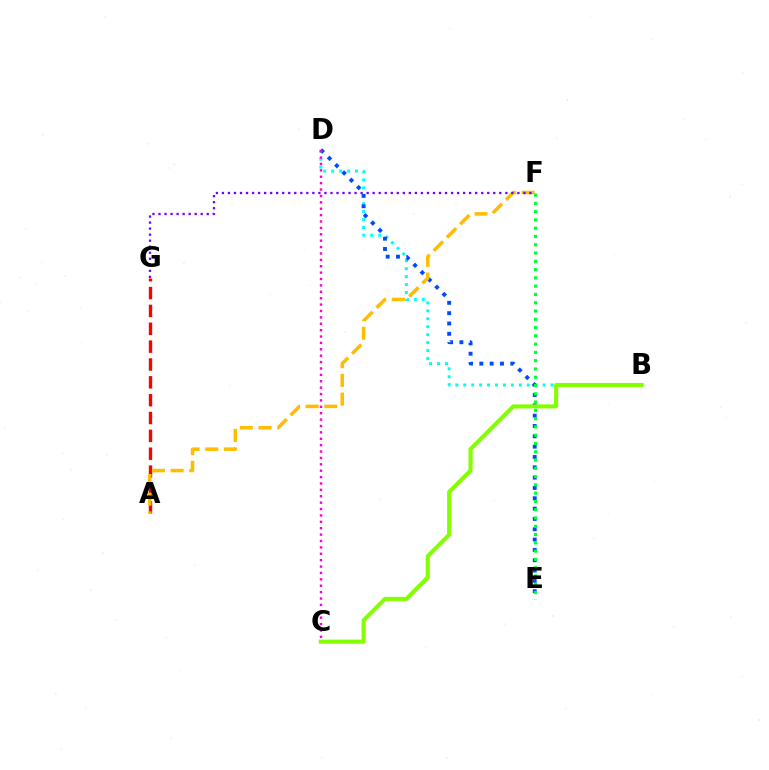{('A', 'G'): [{'color': '#ff0000', 'line_style': 'dashed', 'thickness': 2.42}], ('B', 'D'): [{'color': '#00fff6', 'line_style': 'dotted', 'thickness': 2.16}], ('D', 'E'): [{'color': '#004bff', 'line_style': 'dotted', 'thickness': 2.81}], ('B', 'C'): [{'color': '#84ff00', 'line_style': 'solid', 'thickness': 2.95}], ('C', 'D'): [{'color': '#ff00cf', 'line_style': 'dotted', 'thickness': 1.74}], ('A', 'F'): [{'color': '#ffbd00', 'line_style': 'dashed', 'thickness': 2.54}], ('E', 'F'): [{'color': '#00ff39', 'line_style': 'dotted', 'thickness': 2.25}], ('F', 'G'): [{'color': '#7200ff', 'line_style': 'dotted', 'thickness': 1.64}]}